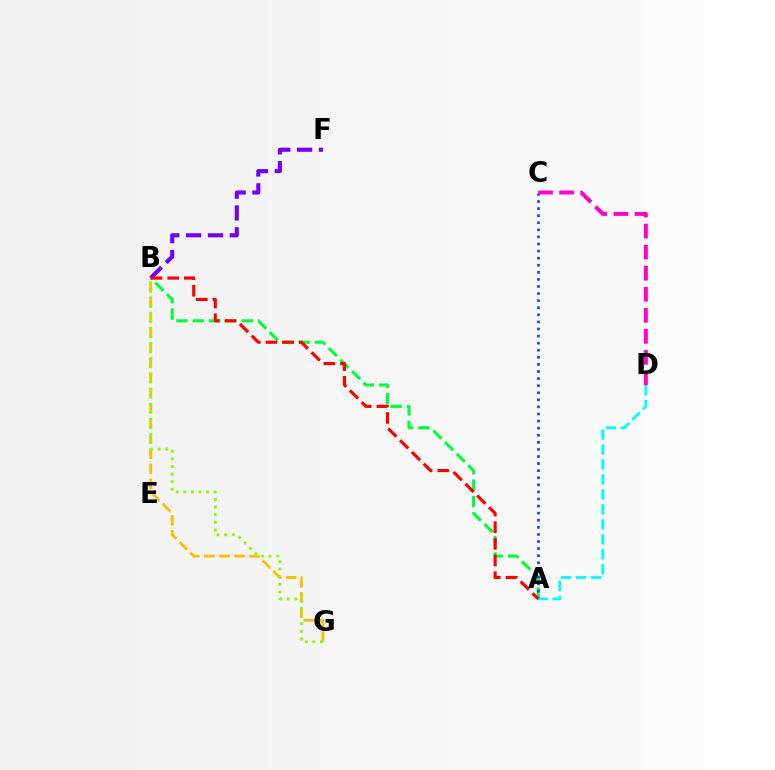{('B', 'F'): [{'color': '#7200ff', 'line_style': 'dashed', 'thickness': 2.97}], ('B', 'G'): [{'color': '#ffbd00', 'line_style': 'dashed', 'thickness': 2.05}, {'color': '#84ff00', 'line_style': 'dotted', 'thickness': 2.07}], ('A', 'B'): [{'color': '#00ff39', 'line_style': 'dashed', 'thickness': 2.23}, {'color': '#ff0000', 'line_style': 'dashed', 'thickness': 2.26}], ('A', 'C'): [{'color': '#004bff', 'line_style': 'dotted', 'thickness': 1.92}], ('A', 'D'): [{'color': '#00fff6', 'line_style': 'dashed', 'thickness': 2.03}], ('C', 'D'): [{'color': '#ff00cf', 'line_style': 'dashed', 'thickness': 2.86}]}